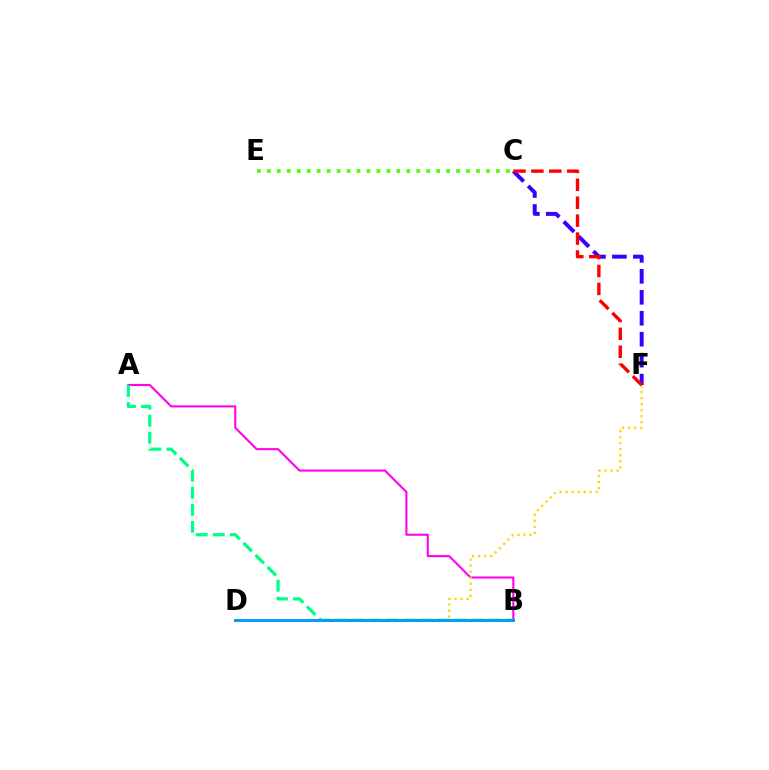{('A', 'B'): [{'color': '#ff00ed', 'line_style': 'solid', 'thickness': 1.51}, {'color': '#00ff86', 'line_style': 'dashed', 'thickness': 2.32}], ('D', 'F'): [{'color': '#ffd500', 'line_style': 'dotted', 'thickness': 1.64}], ('C', 'E'): [{'color': '#4fff00', 'line_style': 'dotted', 'thickness': 2.71}], ('C', 'F'): [{'color': '#3700ff', 'line_style': 'dashed', 'thickness': 2.85}, {'color': '#ff0000', 'line_style': 'dashed', 'thickness': 2.44}], ('B', 'D'): [{'color': '#009eff', 'line_style': 'solid', 'thickness': 2.14}]}